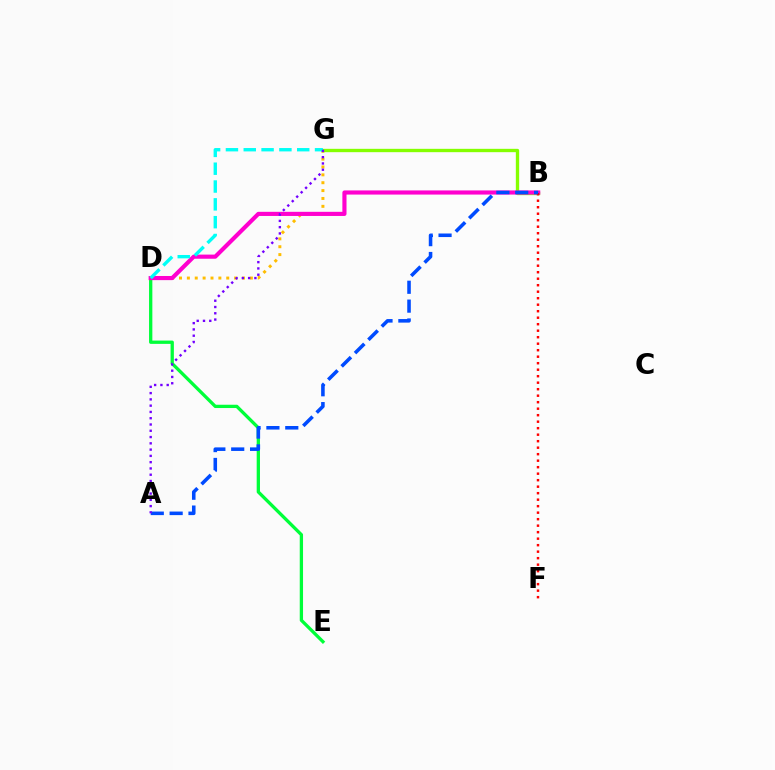{('D', 'E'): [{'color': '#00ff39', 'line_style': 'solid', 'thickness': 2.37}], ('D', 'G'): [{'color': '#ffbd00', 'line_style': 'dotted', 'thickness': 2.14}, {'color': '#00fff6', 'line_style': 'dashed', 'thickness': 2.42}], ('B', 'G'): [{'color': '#84ff00', 'line_style': 'solid', 'thickness': 2.41}], ('B', 'D'): [{'color': '#ff00cf', 'line_style': 'solid', 'thickness': 2.98}], ('B', 'F'): [{'color': '#ff0000', 'line_style': 'dotted', 'thickness': 1.77}], ('A', 'B'): [{'color': '#004bff', 'line_style': 'dashed', 'thickness': 2.56}], ('A', 'G'): [{'color': '#7200ff', 'line_style': 'dotted', 'thickness': 1.71}]}